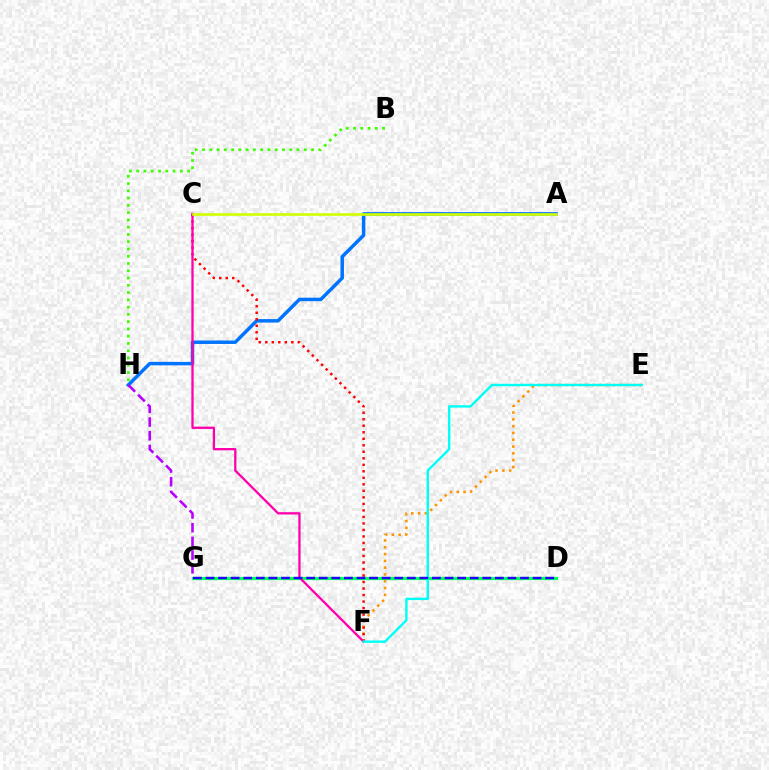{('E', 'F'): [{'color': '#ff9400', 'line_style': 'dotted', 'thickness': 1.85}, {'color': '#00fff6', 'line_style': 'solid', 'thickness': 1.74}], ('A', 'H'): [{'color': '#0074ff', 'line_style': 'solid', 'thickness': 2.51}], ('D', 'G'): [{'color': '#00ff5c', 'line_style': 'solid', 'thickness': 2.33}, {'color': '#2500ff', 'line_style': 'dashed', 'thickness': 1.71}], ('G', 'H'): [{'color': '#b900ff', 'line_style': 'dashed', 'thickness': 1.86}], ('C', 'F'): [{'color': '#ff0000', 'line_style': 'dotted', 'thickness': 1.77}, {'color': '#ff00ac', 'line_style': 'solid', 'thickness': 1.65}], ('A', 'C'): [{'color': '#d1ff00', 'line_style': 'solid', 'thickness': 1.9}], ('B', 'H'): [{'color': '#3dff00', 'line_style': 'dotted', 'thickness': 1.97}]}